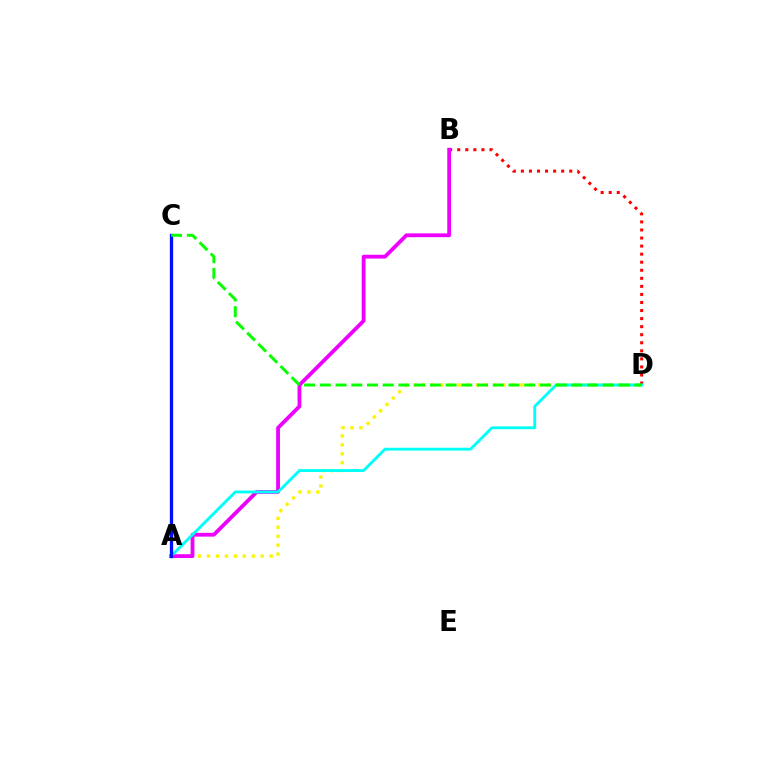{('B', 'D'): [{'color': '#ff0000', 'line_style': 'dotted', 'thickness': 2.19}], ('A', 'D'): [{'color': '#fcf500', 'line_style': 'dotted', 'thickness': 2.43}, {'color': '#00fff6', 'line_style': 'solid', 'thickness': 2.07}], ('A', 'B'): [{'color': '#ee00ff', 'line_style': 'solid', 'thickness': 2.74}], ('A', 'C'): [{'color': '#0010ff', 'line_style': 'solid', 'thickness': 2.37}], ('C', 'D'): [{'color': '#08ff00', 'line_style': 'dashed', 'thickness': 2.14}]}